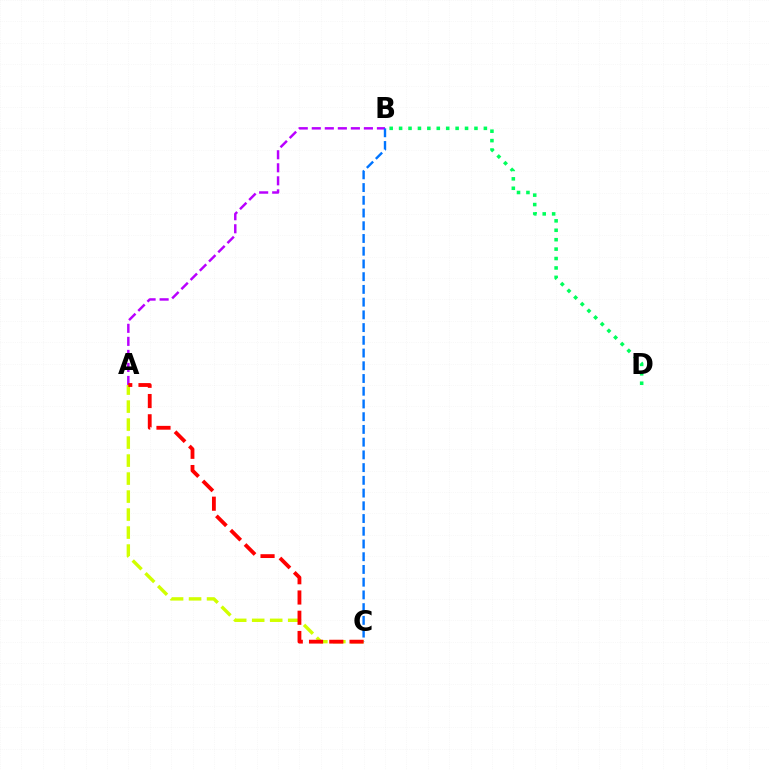{('A', 'B'): [{'color': '#b900ff', 'line_style': 'dashed', 'thickness': 1.77}], ('B', 'D'): [{'color': '#00ff5c', 'line_style': 'dotted', 'thickness': 2.56}], ('A', 'C'): [{'color': '#d1ff00', 'line_style': 'dashed', 'thickness': 2.45}, {'color': '#ff0000', 'line_style': 'dashed', 'thickness': 2.75}], ('B', 'C'): [{'color': '#0074ff', 'line_style': 'dashed', 'thickness': 1.73}]}